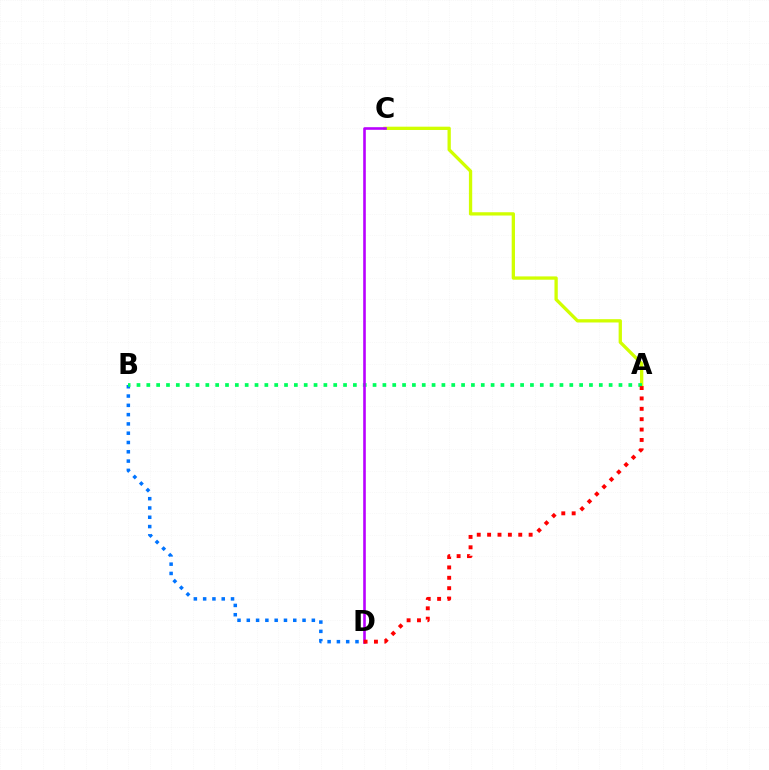{('A', 'C'): [{'color': '#d1ff00', 'line_style': 'solid', 'thickness': 2.38}], ('B', 'D'): [{'color': '#0074ff', 'line_style': 'dotted', 'thickness': 2.52}], ('A', 'B'): [{'color': '#00ff5c', 'line_style': 'dotted', 'thickness': 2.67}], ('C', 'D'): [{'color': '#b900ff', 'line_style': 'solid', 'thickness': 1.88}], ('A', 'D'): [{'color': '#ff0000', 'line_style': 'dotted', 'thickness': 2.82}]}